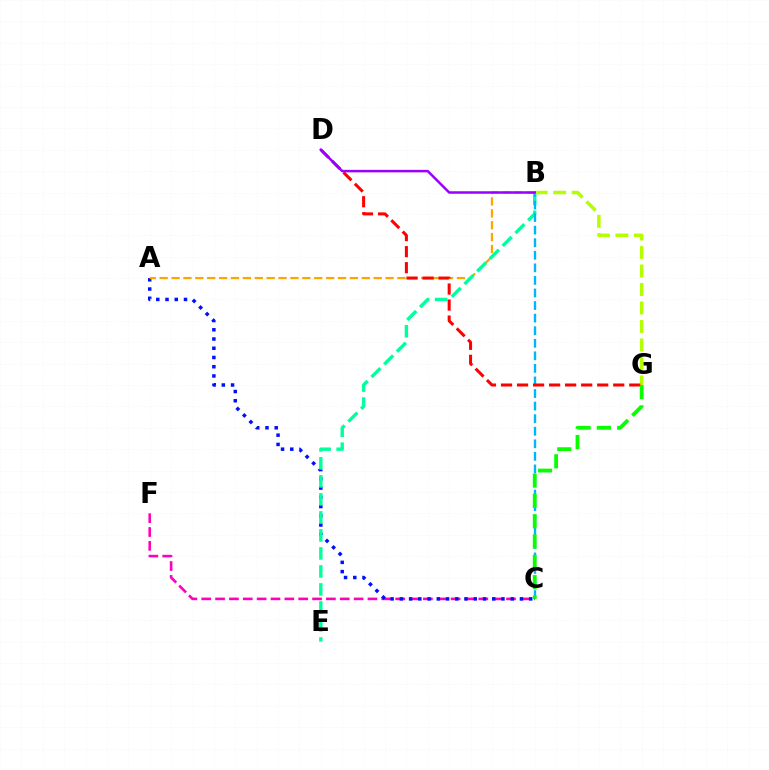{('C', 'F'): [{'color': '#ff00bd', 'line_style': 'dashed', 'thickness': 1.88}], ('A', 'C'): [{'color': '#0010ff', 'line_style': 'dotted', 'thickness': 2.51}], ('A', 'B'): [{'color': '#ffa500', 'line_style': 'dashed', 'thickness': 1.62}], ('B', 'E'): [{'color': '#00ff9d', 'line_style': 'dashed', 'thickness': 2.45}], ('B', 'C'): [{'color': '#00b5ff', 'line_style': 'dashed', 'thickness': 1.71}], ('B', 'G'): [{'color': '#b3ff00', 'line_style': 'dashed', 'thickness': 2.51}], ('D', 'G'): [{'color': '#ff0000', 'line_style': 'dashed', 'thickness': 2.18}], ('B', 'D'): [{'color': '#9b00ff', 'line_style': 'solid', 'thickness': 1.8}], ('C', 'G'): [{'color': '#08ff00', 'line_style': 'dashed', 'thickness': 2.76}]}